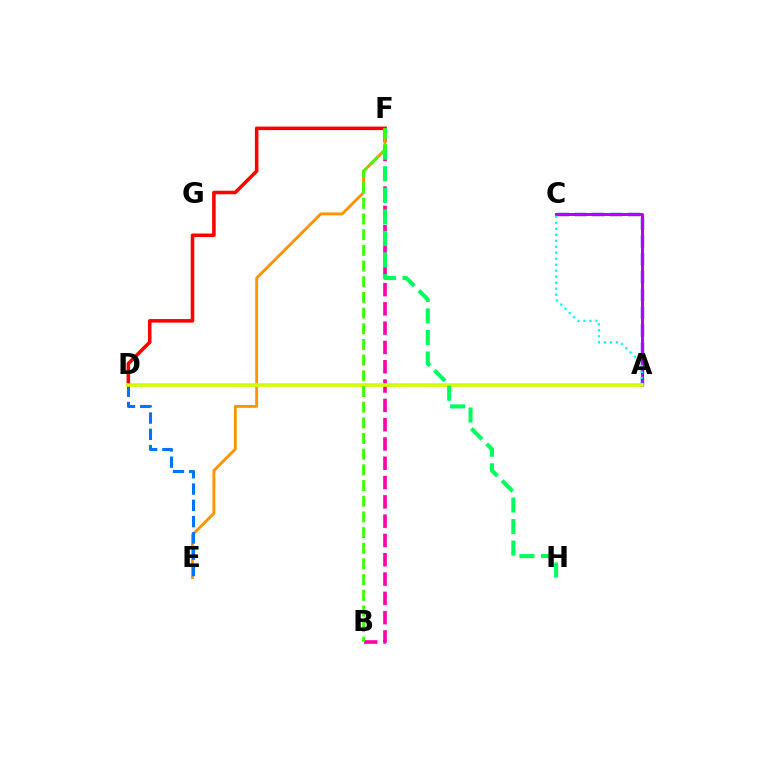{('B', 'F'): [{'color': '#ff00ac', 'line_style': 'dashed', 'thickness': 2.62}, {'color': '#3dff00', 'line_style': 'dashed', 'thickness': 2.13}], ('A', 'C'): [{'color': '#2500ff', 'line_style': 'dashed', 'thickness': 2.42}, {'color': '#b900ff', 'line_style': 'solid', 'thickness': 2.16}, {'color': '#00fff6', 'line_style': 'dotted', 'thickness': 1.63}], ('E', 'F'): [{'color': '#ff9400', 'line_style': 'solid', 'thickness': 2.09}], ('D', 'E'): [{'color': '#0074ff', 'line_style': 'dashed', 'thickness': 2.21}], ('D', 'F'): [{'color': '#ff0000', 'line_style': 'solid', 'thickness': 2.56}], ('A', 'D'): [{'color': '#d1ff00', 'line_style': 'solid', 'thickness': 2.6}], ('F', 'H'): [{'color': '#00ff5c', 'line_style': 'dashed', 'thickness': 2.93}]}